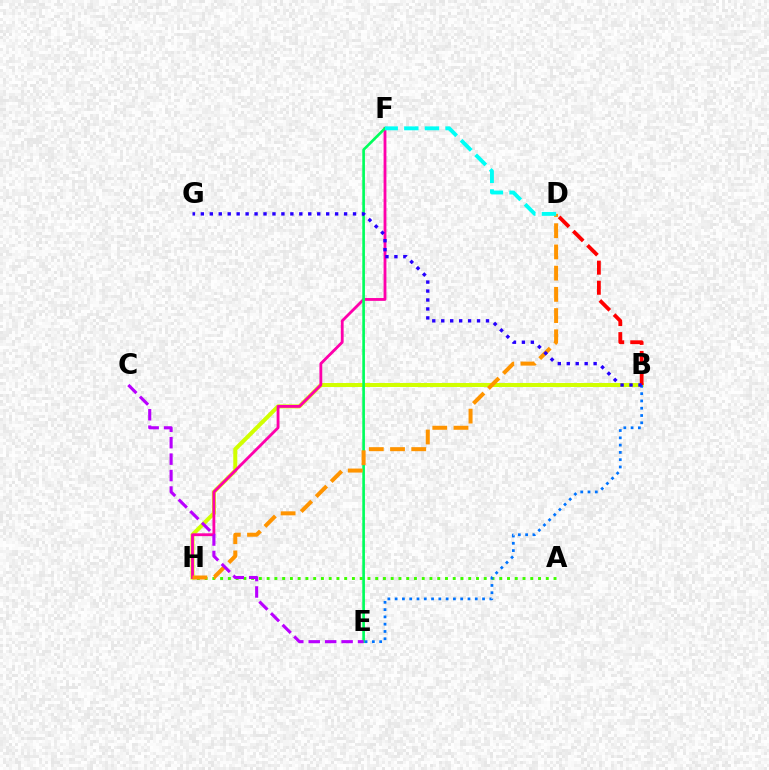{('A', 'H'): [{'color': '#3dff00', 'line_style': 'dotted', 'thickness': 2.11}], ('B', 'H'): [{'color': '#d1ff00', 'line_style': 'solid', 'thickness': 2.89}], ('F', 'H'): [{'color': '#ff00ac', 'line_style': 'solid', 'thickness': 2.04}], ('E', 'F'): [{'color': '#00ff5c', 'line_style': 'solid', 'thickness': 1.91}], ('D', 'H'): [{'color': '#ff9400', 'line_style': 'dashed', 'thickness': 2.88}], ('B', 'E'): [{'color': '#0074ff', 'line_style': 'dotted', 'thickness': 1.98}], ('C', 'E'): [{'color': '#b900ff', 'line_style': 'dashed', 'thickness': 2.23}], ('B', 'D'): [{'color': '#ff0000', 'line_style': 'dashed', 'thickness': 2.73}], ('D', 'F'): [{'color': '#00fff6', 'line_style': 'dashed', 'thickness': 2.8}], ('B', 'G'): [{'color': '#2500ff', 'line_style': 'dotted', 'thickness': 2.43}]}